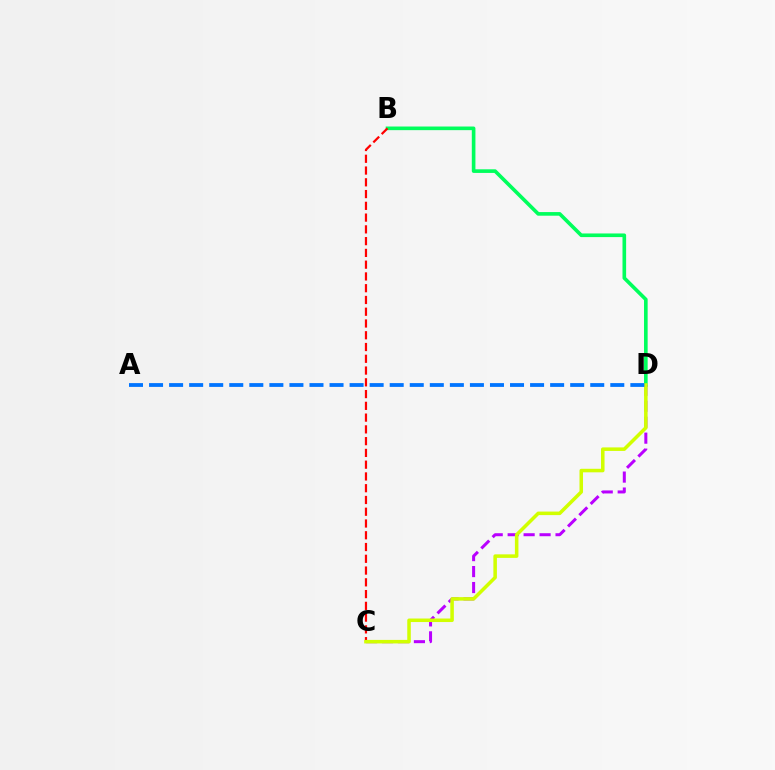{('B', 'D'): [{'color': '#00ff5c', 'line_style': 'solid', 'thickness': 2.61}], ('C', 'D'): [{'color': '#b900ff', 'line_style': 'dashed', 'thickness': 2.17}, {'color': '#d1ff00', 'line_style': 'solid', 'thickness': 2.54}], ('B', 'C'): [{'color': '#ff0000', 'line_style': 'dashed', 'thickness': 1.6}], ('A', 'D'): [{'color': '#0074ff', 'line_style': 'dashed', 'thickness': 2.72}]}